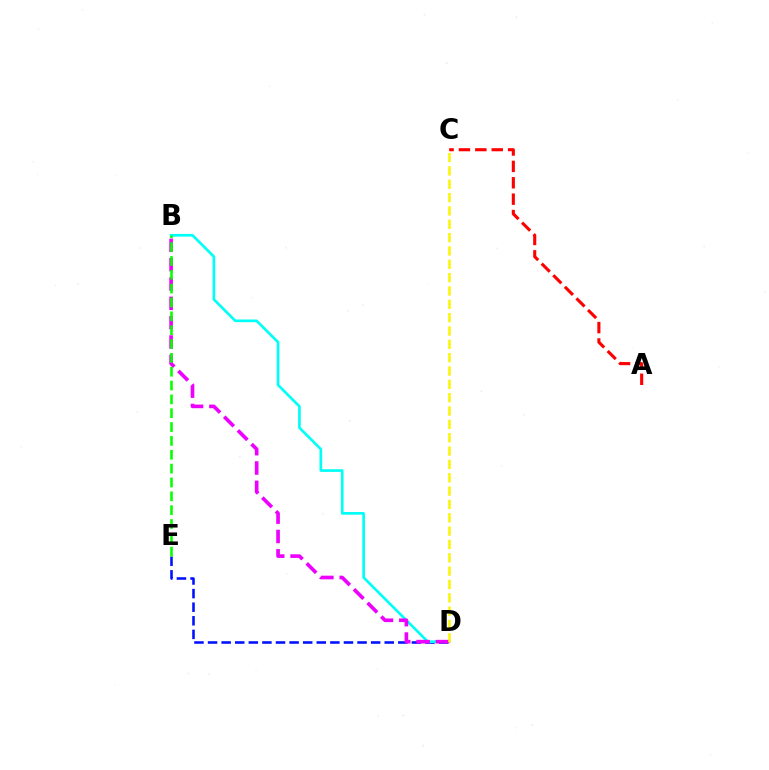{('D', 'E'): [{'color': '#0010ff', 'line_style': 'dashed', 'thickness': 1.85}], ('B', 'D'): [{'color': '#00fff6', 'line_style': 'solid', 'thickness': 1.93}, {'color': '#ee00ff', 'line_style': 'dashed', 'thickness': 2.63}], ('A', 'C'): [{'color': '#ff0000', 'line_style': 'dashed', 'thickness': 2.23}], ('B', 'E'): [{'color': '#08ff00', 'line_style': 'dashed', 'thickness': 1.88}], ('C', 'D'): [{'color': '#fcf500', 'line_style': 'dashed', 'thickness': 1.81}]}